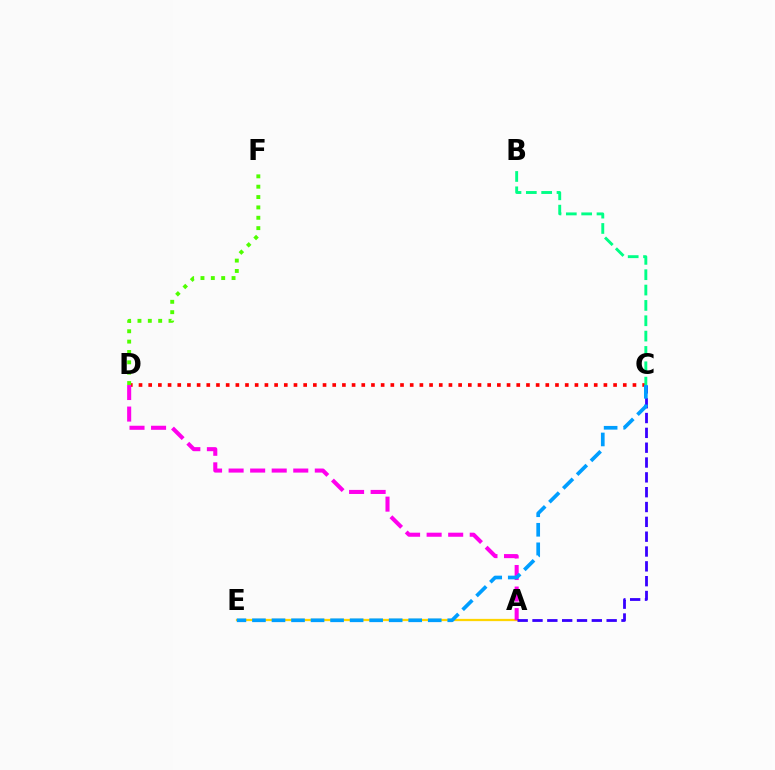{('A', 'E'): [{'color': '#ffd500', 'line_style': 'solid', 'thickness': 1.62}], ('C', 'D'): [{'color': '#ff0000', 'line_style': 'dotted', 'thickness': 2.63}], ('B', 'C'): [{'color': '#00ff86', 'line_style': 'dashed', 'thickness': 2.08}], ('A', 'D'): [{'color': '#ff00ed', 'line_style': 'dashed', 'thickness': 2.93}], ('A', 'C'): [{'color': '#3700ff', 'line_style': 'dashed', 'thickness': 2.01}], ('D', 'F'): [{'color': '#4fff00', 'line_style': 'dotted', 'thickness': 2.81}], ('C', 'E'): [{'color': '#009eff', 'line_style': 'dashed', 'thickness': 2.65}]}